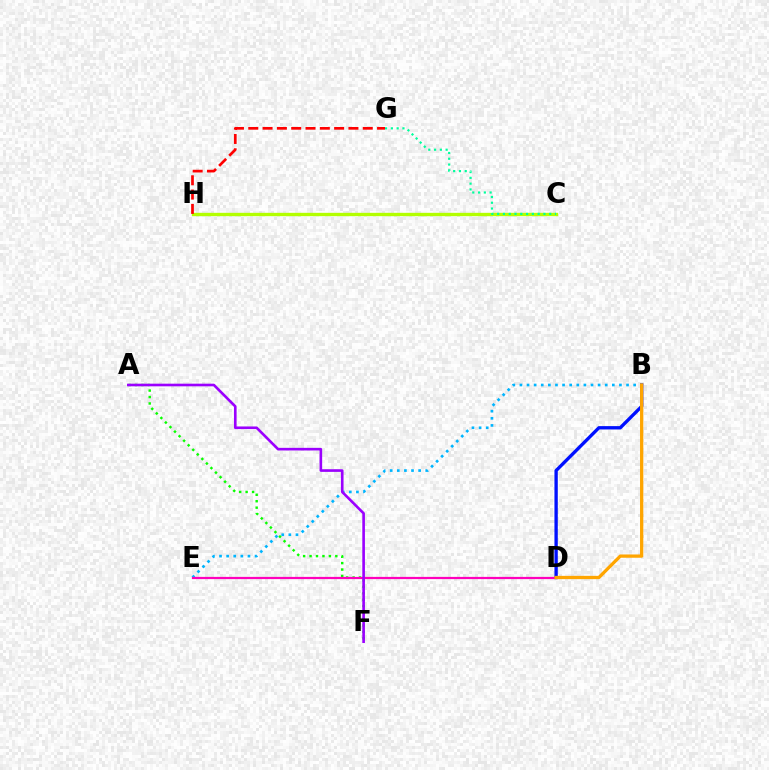{('C', 'H'): [{'color': '#b3ff00', 'line_style': 'solid', 'thickness': 2.41}], ('B', 'D'): [{'color': '#0010ff', 'line_style': 'solid', 'thickness': 2.4}, {'color': '#ffa500', 'line_style': 'solid', 'thickness': 2.36}], ('A', 'F'): [{'color': '#08ff00', 'line_style': 'dotted', 'thickness': 1.75}, {'color': '#9b00ff', 'line_style': 'solid', 'thickness': 1.9}], ('B', 'E'): [{'color': '#00b5ff', 'line_style': 'dotted', 'thickness': 1.93}], ('G', 'H'): [{'color': '#ff0000', 'line_style': 'dashed', 'thickness': 1.94}], ('D', 'E'): [{'color': '#ff00bd', 'line_style': 'solid', 'thickness': 1.6}], ('C', 'G'): [{'color': '#00ff9d', 'line_style': 'dotted', 'thickness': 1.57}]}